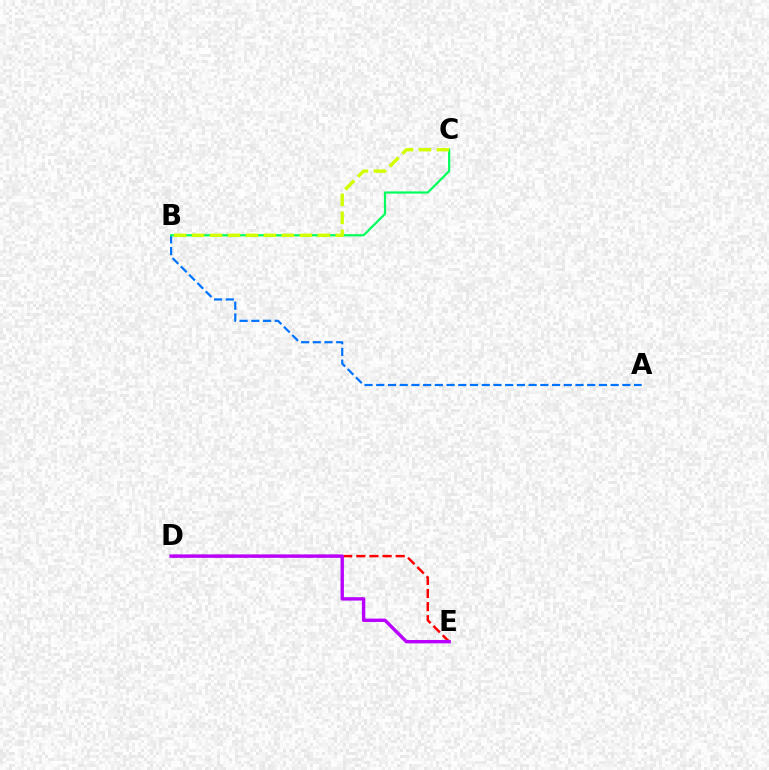{('A', 'B'): [{'color': '#0074ff', 'line_style': 'dashed', 'thickness': 1.59}], ('D', 'E'): [{'color': '#ff0000', 'line_style': 'dashed', 'thickness': 1.78}, {'color': '#b900ff', 'line_style': 'solid', 'thickness': 2.43}], ('B', 'C'): [{'color': '#00ff5c', 'line_style': 'solid', 'thickness': 1.59}, {'color': '#d1ff00', 'line_style': 'dashed', 'thickness': 2.44}]}